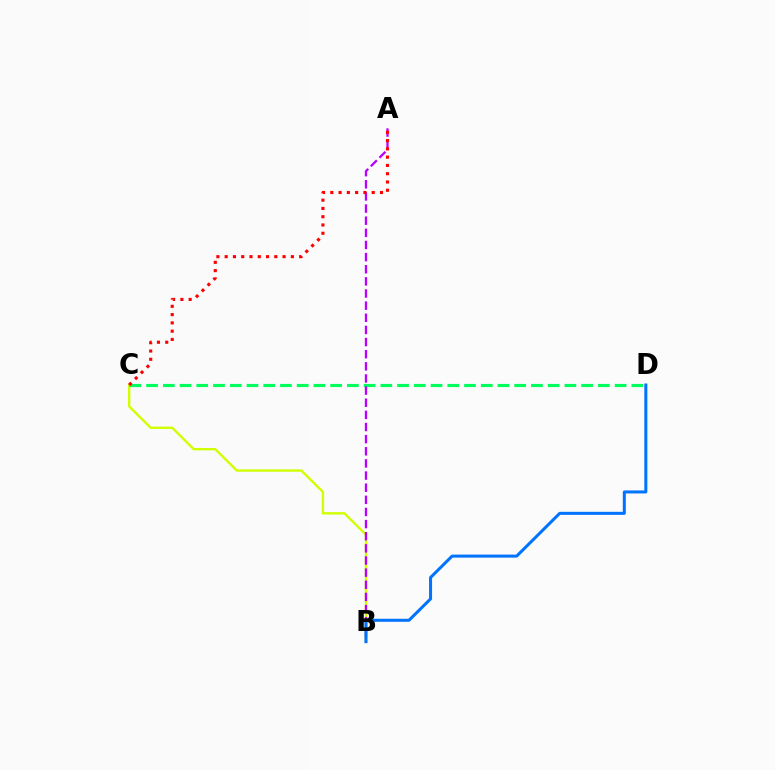{('B', 'C'): [{'color': '#d1ff00', 'line_style': 'solid', 'thickness': 1.71}], ('C', 'D'): [{'color': '#00ff5c', 'line_style': 'dashed', 'thickness': 2.27}], ('A', 'B'): [{'color': '#b900ff', 'line_style': 'dashed', 'thickness': 1.65}], ('B', 'D'): [{'color': '#0074ff', 'line_style': 'solid', 'thickness': 2.18}], ('A', 'C'): [{'color': '#ff0000', 'line_style': 'dotted', 'thickness': 2.25}]}